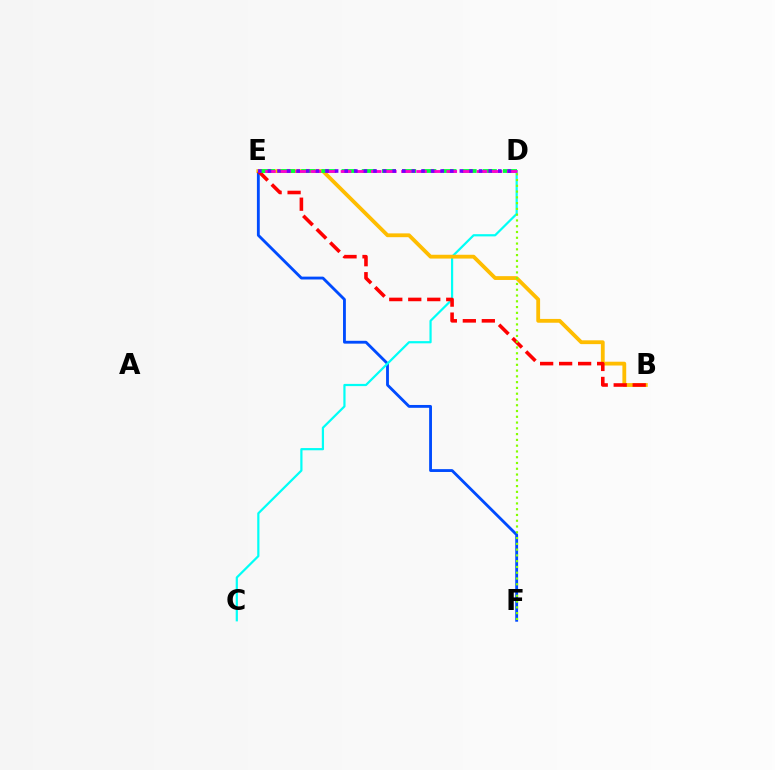{('E', 'F'): [{'color': '#004bff', 'line_style': 'solid', 'thickness': 2.05}], ('C', 'D'): [{'color': '#00fff6', 'line_style': 'solid', 'thickness': 1.59}], ('B', 'E'): [{'color': '#ffbd00', 'line_style': 'solid', 'thickness': 2.74}, {'color': '#ff0000', 'line_style': 'dashed', 'thickness': 2.58}], ('D', 'F'): [{'color': '#84ff00', 'line_style': 'dotted', 'thickness': 1.57}], ('D', 'E'): [{'color': '#00ff39', 'line_style': 'dashed', 'thickness': 2.74}, {'color': '#ff00cf', 'line_style': 'dashed', 'thickness': 2.05}, {'color': '#7200ff', 'line_style': 'dotted', 'thickness': 2.61}]}